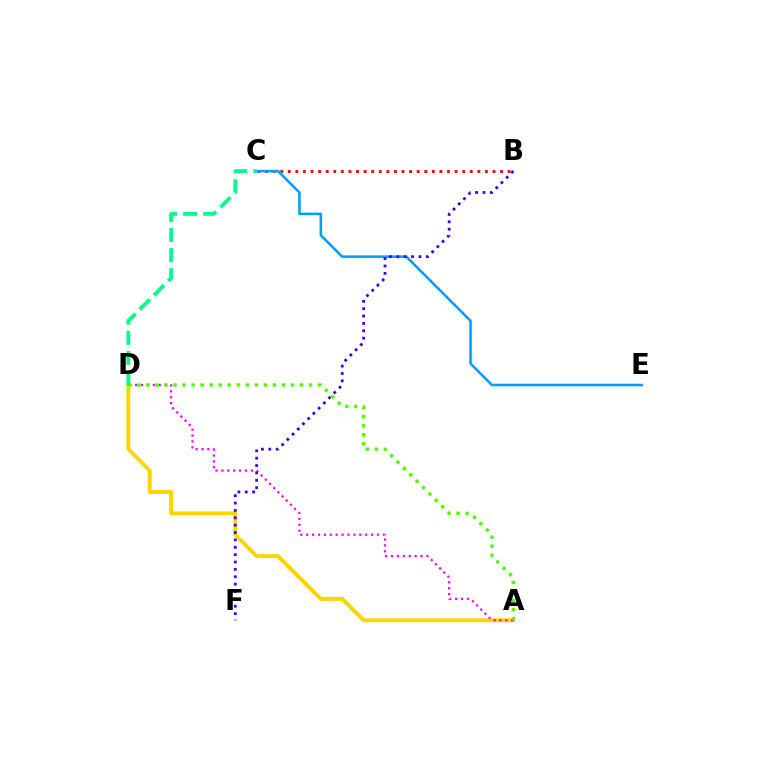{('B', 'C'): [{'color': '#ff0000', 'line_style': 'dotted', 'thickness': 2.06}], ('C', 'E'): [{'color': '#009eff', 'line_style': 'solid', 'thickness': 1.84}], ('A', 'D'): [{'color': '#ffd500', 'line_style': 'solid', 'thickness': 2.8}, {'color': '#ff00ed', 'line_style': 'dotted', 'thickness': 1.6}, {'color': '#4fff00', 'line_style': 'dotted', 'thickness': 2.45}], ('C', 'D'): [{'color': '#00ff86', 'line_style': 'dashed', 'thickness': 2.73}], ('B', 'F'): [{'color': '#3700ff', 'line_style': 'dotted', 'thickness': 2.0}]}